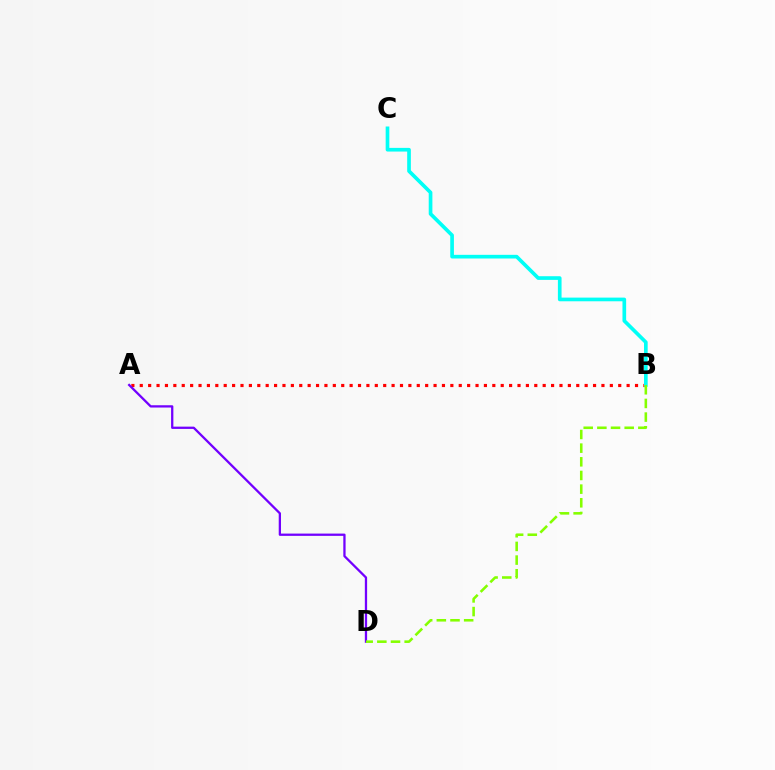{('A', 'B'): [{'color': '#ff0000', 'line_style': 'dotted', 'thickness': 2.28}], ('A', 'D'): [{'color': '#7200ff', 'line_style': 'solid', 'thickness': 1.64}], ('B', 'C'): [{'color': '#00fff6', 'line_style': 'solid', 'thickness': 2.64}], ('B', 'D'): [{'color': '#84ff00', 'line_style': 'dashed', 'thickness': 1.86}]}